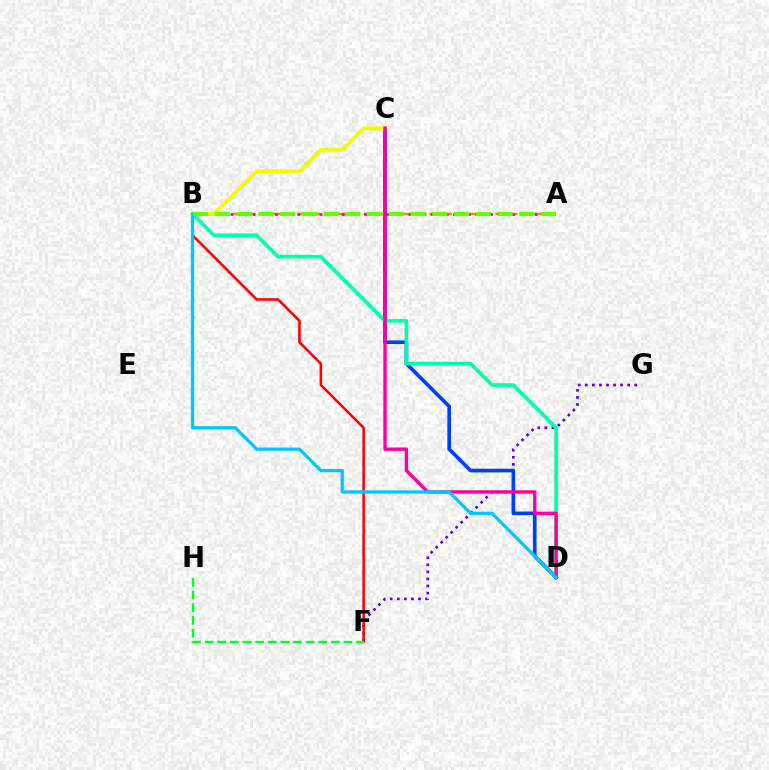{('F', 'G'): [{'color': '#4f00ff', 'line_style': 'dotted', 'thickness': 1.92}], ('B', 'F'): [{'color': '#ff0000', 'line_style': 'solid', 'thickness': 1.83}], ('C', 'D'): [{'color': '#003fff', 'line_style': 'solid', 'thickness': 2.64}, {'color': '#ff00a0', 'line_style': 'solid', 'thickness': 2.44}], ('B', 'D'): [{'color': '#00ffaf', 'line_style': 'solid', 'thickness': 2.63}, {'color': '#00c7ff', 'line_style': 'solid', 'thickness': 2.34}], ('A', 'B'): [{'color': '#ff8800', 'line_style': 'dashed', 'thickness': 1.78}, {'color': '#d600ff', 'line_style': 'dotted', 'thickness': 2.01}, {'color': '#66ff00', 'line_style': 'dashed', 'thickness': 2.95}], ('B', 'C'): [{'color': '#eeff00', 'line_style': 'solid', 'thickness': 2.76}], ('F', 'H'): [{'color': '#00ff27', 'line_style': 'dashed', 'thickness': 1.72}]}